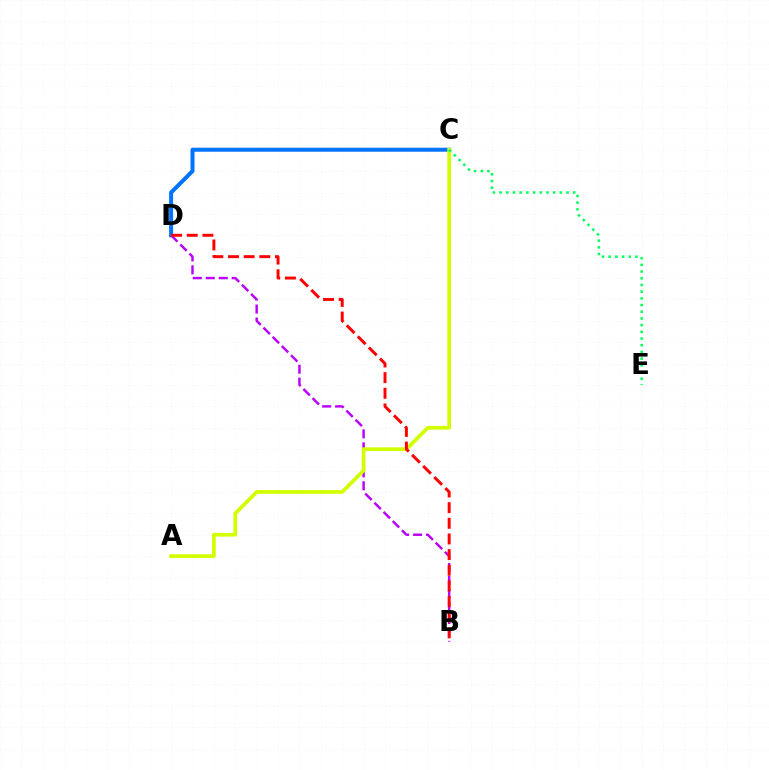{('C', 'D'): [{'color': '#0074ff', 'line_style': 'solid', 'thickness': 2.88}], ('B', 'D'): [{'color': '#b900ff', 'line_style': 'dashed', 'thickness': 1.76}, {'color': '#ff0000', 'line_style': 'dashed', 'thickness': 2.13}], ('A', 'C'): [{'color': '#d1ff00', 'line_style': 'solid', 'thickness': 2.68}], ('C', 'E'): [{'color': '#00ff5c', 'line_style': 'dotted', 'thickness': 1.82}]}